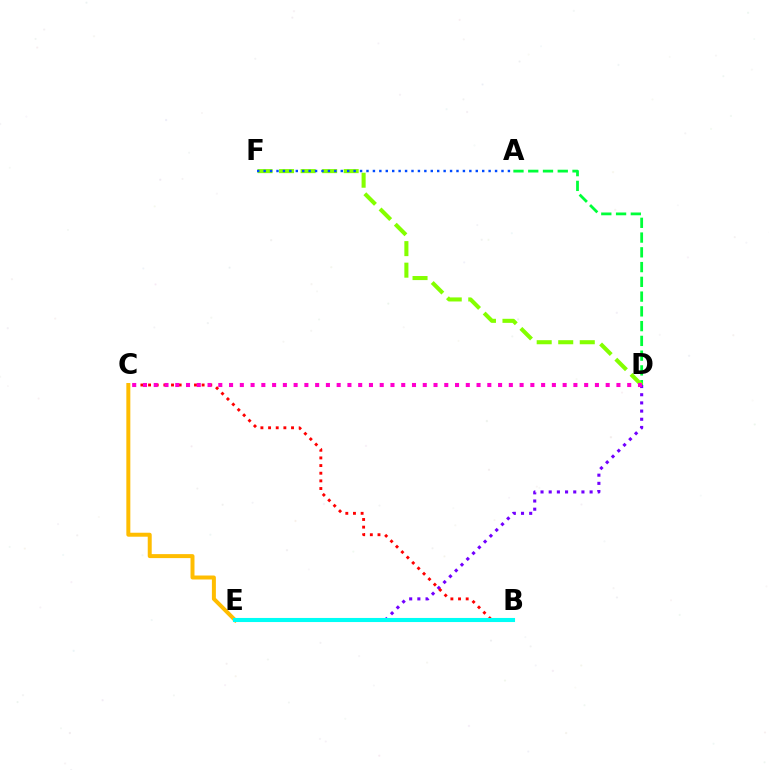{('D', 'E'): [{'color': '#7200ff', 'line_style': 'dotted', 'thickness': 2.22}], ('A', 'D'): [{'color': '#00ff39', 'line_style': 'dashed', 'thickness': 2.0}], ('B', 'C'): [{'color': '#ff0000', 'line_style': 'dotted', 'thickness': 2.08}], ('D', 'F'): [{'color': '#84ff00', 'line_style': 'dashed', 'thickness': 2.93}], ('C', 'E'): [{'color': '#ffbd00', 'line_style': 'solid', 'thickness': 2.87}], ('C', 'D'): [{'color': '#ff00cf', 'line_style': 'dotted', 'thickness': 2.92}], ('B', 'E'): [{'color': '#00fff6', 'line_style': 'solid', 'thickness': 2.94}], ('A', 'F'): [{'color': '#004bff', 'line_style': 'dotted', 'thickness': 1.75}]}